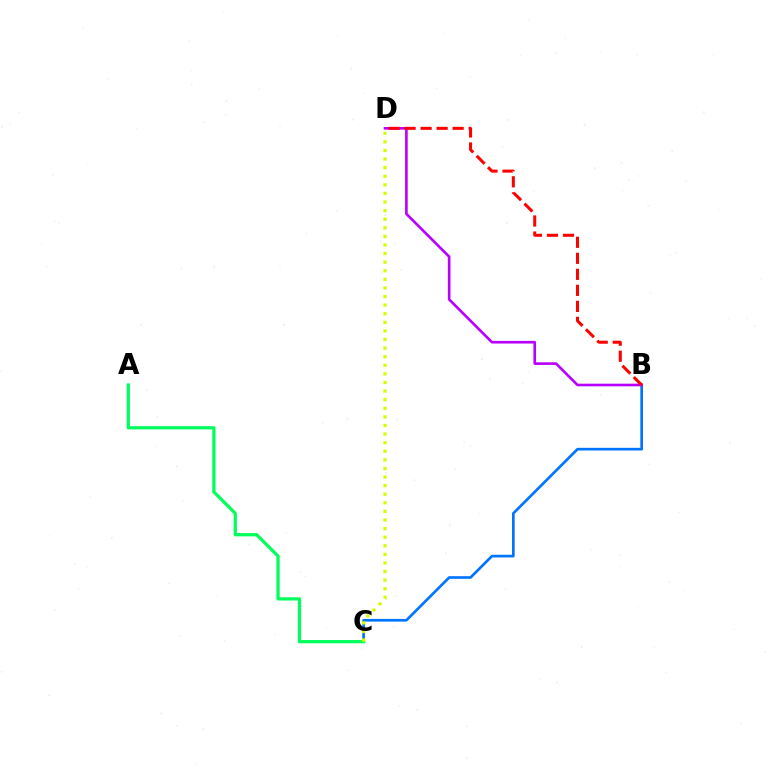{('B', 'C'): [{'color': '#0074ff', 'line_style': 'solid', 'thickness': 1.93}], ('B', 'D'): [{'color': '#b900ff', 'line_style': 'solid', 'thickness': 1.9}, {'color': '#ff0000', 'line_style': 'dashed', 'thickness': 2.18}], ('A', 'C'): [{'color': '#00ff5c', 'line_style': 'solid', 'thickness': 2.33}], ('C', 'D'): [{'color': '#d1ff00', 'line_style': 'dotted', 'thickness': 2.33}]}